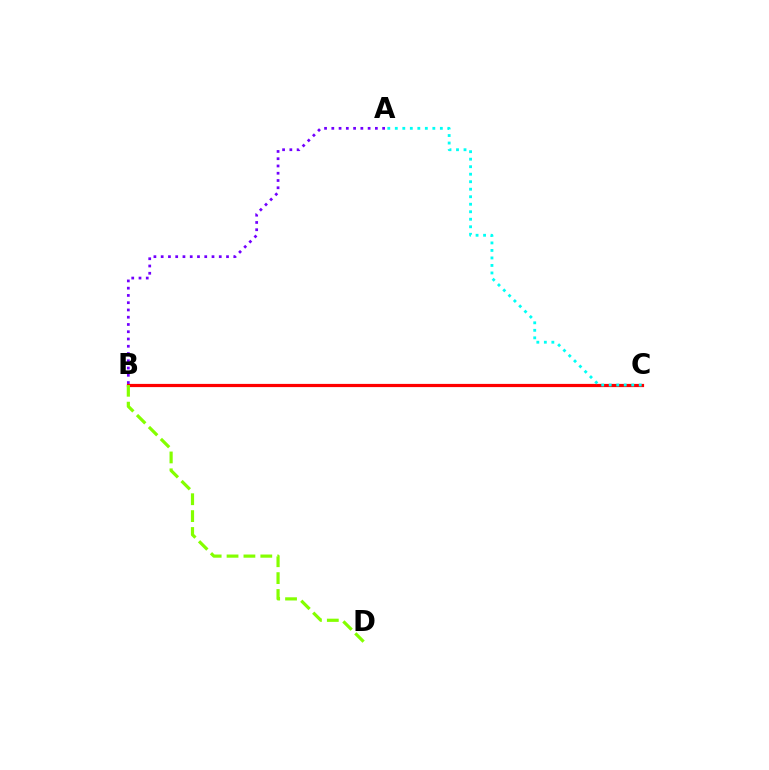{('A', 'B'): [{'color': '#7200ff', 'line_style': 'dotted', 'thickness': 1.97}], ('B', 'C'): [{'color': '#ff0000', 'line_style': 'solid', 'thickness': 2.31}], ('A', 'C'): [{'color': '#00fff6', 'line_style': 'dotted', 'thickness': 2.04}], ('B', 'D'): [{'color': '#84ff00', 'line_style': 'dashed', 'thickness': 2.29}]}